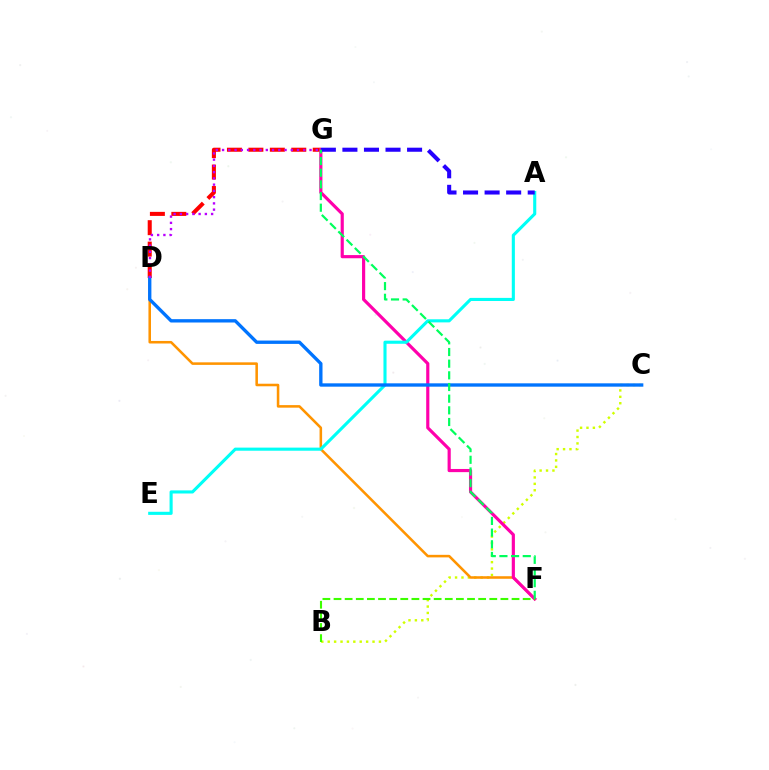{('B', 'C'): [{'color': '#d1ff00', 'line_style': 'dotted', 'thickness': 1.74}], ('D', 'F'): [{'color': '#ff9400', 'line_style': 'solid', 'thickness': 1.84}], ('D', 'G'): [{'color': '#ff0000', 'line_style': 'dashed', 'thickness': 2.91}, {'color': '#b900ff', 'line_style': 'dotted', 'thickness': 1.7}], ('F', 'G'): [{'color': '#ff00ac', 'line_style': 'solid', 'thickness': 2.28}, {'color': '#00ff5c', 'line_style': 'dashed', 'thickness': 1.58}], ('A', 'E'): [{'color': '#00fff6', 'line_style': 'solid', 'thickness': 2.23}], ('C', 'D'): [{'color': '#0074ff', 'line_style': 'solid', 'thickness': 2.41}], ('A', 'G'): [{'color': '#2500ff', 'line_style': 'dashed', 'thickness': 2.93}], ('B', 'F'): [{'color': '#3dff00', 'line_style': 'dashed', 'thickness': 1.51}]}